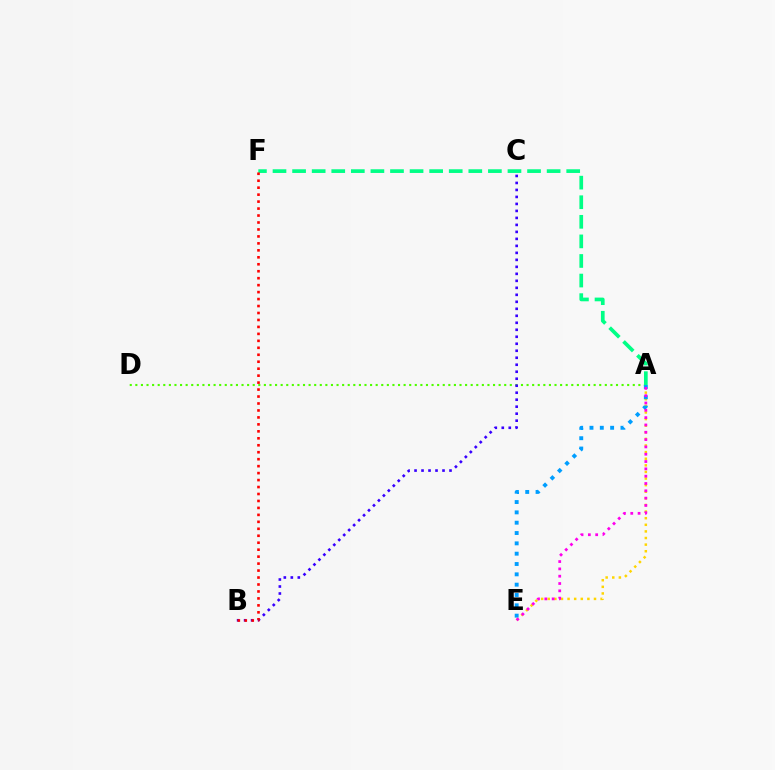{('A', 'E'): [{'color': '#ffd500', 'line_style': 'dotted', 'thickness': 1.8}, {'color': '#009eff', 'line_style': 'dotted', 'thickness': 2.81}, {'color': '#ff00ed', 'line_style': 'dotted', 'thickness': 1.99}], ('A', 'D'): [{'color': '#4fff00', 'line_style': 'dotted', 'thickness': 1.52}], ('A', 'F'): [{'color': '#00ff86', 'line_style': 'dashed', 'thickness': 2.66}], ('B', 'C'): [{'color': '#3700ff', 'line_style': 'dotted', 'thickness': 1.9}], ('B', 'F'): [{'color': '#ff0000', 'line_style': 'dotted', 'thickness': 1.89}]}